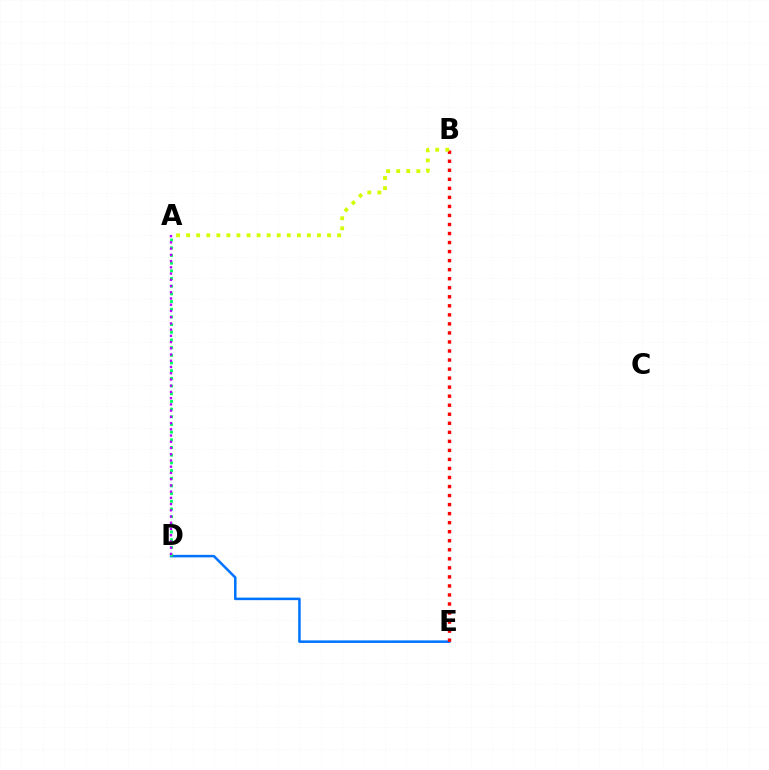{('D', 'E'): [{'color': '#0074ff', 'line_style': 'solid', 'thickness': 1.82}], ('A', 'D'): [{'color': '#00ff5c', 'line_style': 'dotted', 'thickness': 2.09}, {'color': '#b900ff', 'line_style': 'dotted', 'thickness': 1.69}], ('B', 'E'): [{'color': '#ff0000', 'line_style': 'dotted', 'thickness': 2.46}], ('A', 'B'): [{'color': '#d1ff00', 'line_style': 'dotted', 'thickness': 2.73}]}